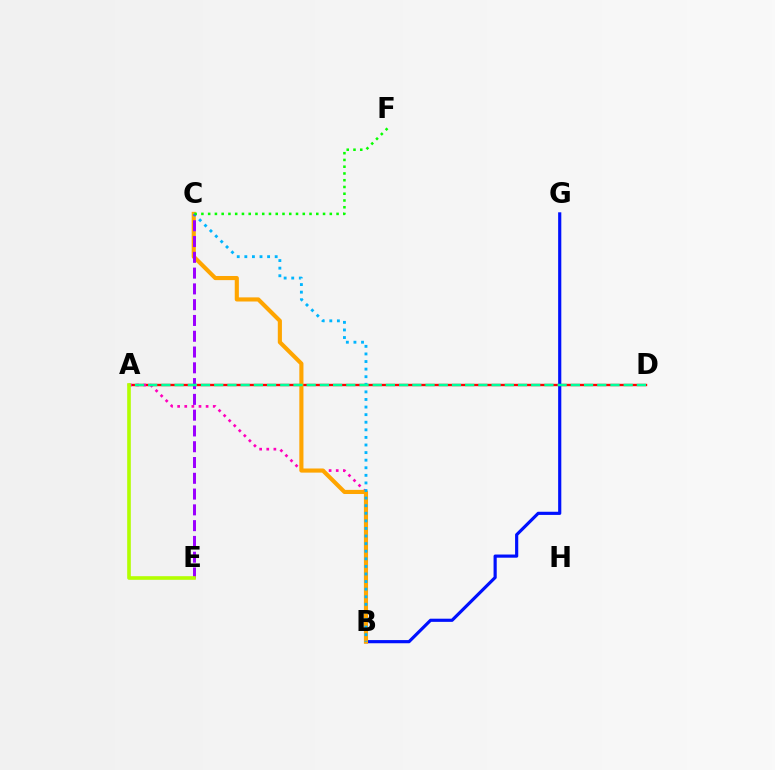{('A', 'D'): [{'color': '#ff0000', 'line_style': 'solid', 'thickness': 1.71}, {'color': '#00ff9d', 'line_style': 'dashed', 'thickness': 1.79}], ('B', 'G'): [{'color': '#0010ff', 'line_style': 'solid', 'thickness': 2.28}], ('A', 'B'): [{'color': '#ff00bd', 'line_style': 'dotted', 'thickness': 1.93}], ('B', 'C'): [{'color': '#ffa500', 'line_style': 'solid', 'thickness': 2.97}, {'color': '#00b5ff', 'line_style': 'dotted', 'thickness': 2.06}], ('C', 'E'): [{'color': '#9b00ff', 'line_style': 'dashed', 'thickness': 2.14}], ('C', 'F'): [{'color': '#08ff00', 'line_style': 'dotted', 'thickness': 1.84}], ('A', 'E'): [{'color': '#b3ff00', 'line_style': 'solid', 'thickness': 2.61}]}